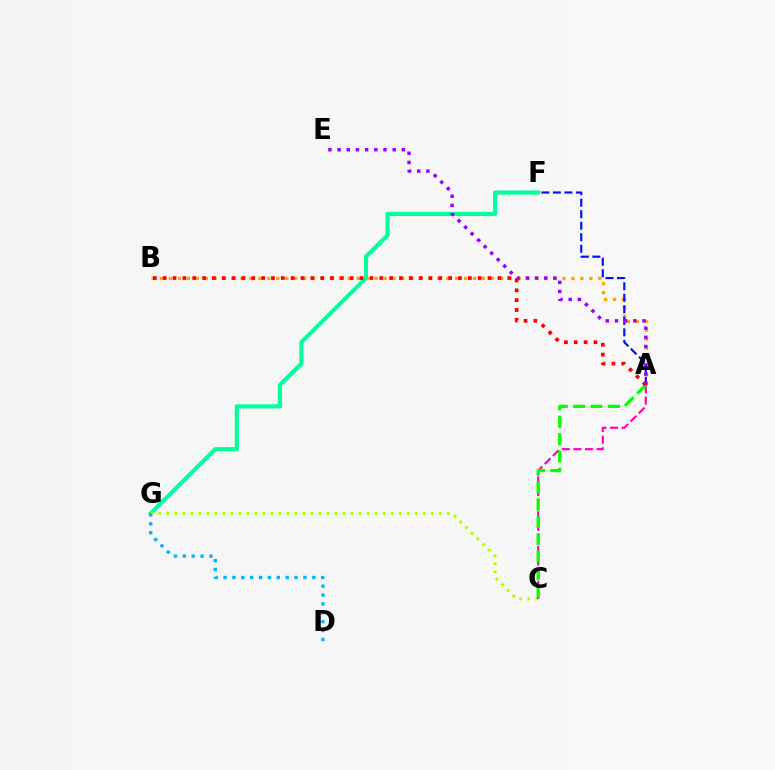{('A', 'B'): [{'color': '#ffa500', 'line_style': 'dotted', 'thickness': 2.43}, {'color': '#ff0000', 'line_style': 'dotted', 'thickness': 2.67}], ('A', 'F'): [{'color': '#0010ff', 'line_style': 'dashed', 'thickness': 1.56}], ('F', 'G'): [{'color': '#00ff9d', 'line_style': 'solid', 'thickness': 2.98}], ('C', 'G'): [{'color': '#b3ff00', 'line_style': 'dotted', 'thickness': 2.18}], ('A', 'C'): [{'color': '#ff00bd', 'line_style': 'dashed', 'thickness': 1.57}, {'color': '#08ff00', 'line_style': 'dashed', 'thickness': 2.36}], ('A', 'E'): [{'color': '#9b00ff', 'line_style': 'dotted', 'thickness': 2.49}], ('D', 'G'): [{'color': '#00b5ff', 'line_style': 'dotted', 'thickness': 2.41}]}